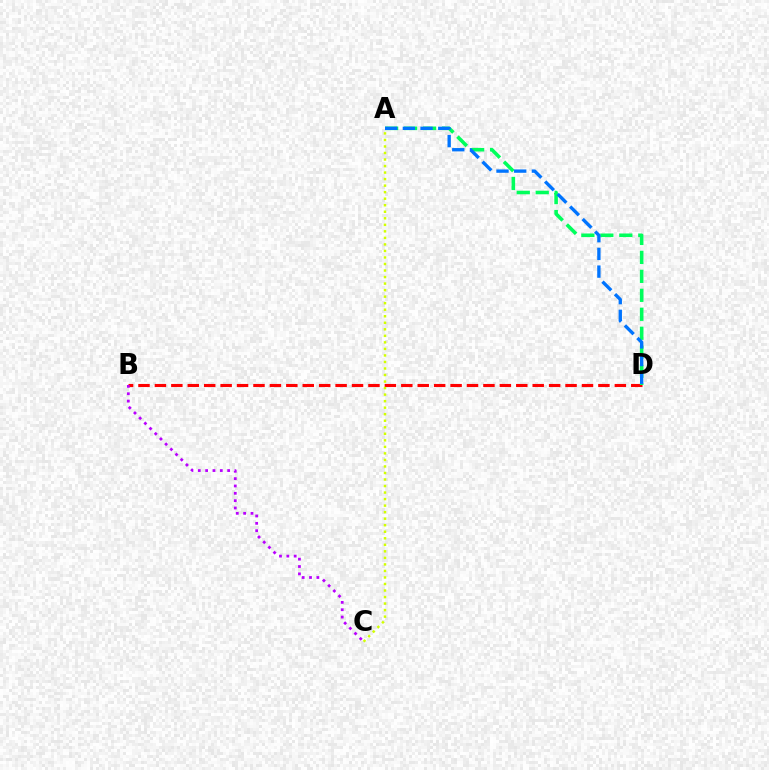{('B', 'D'): [{'color': '#ff0000', 'line_style': 'dashed', 'thickness': 2.23}], ('A', 'D'): [{'color': '#00ff5c', 'line_style': 'dashed', 'thickness': 2.58}, {'color': '#0074ff', 'line_style': 'dashed', 'thickness': 2.4}], ('B', 'C'): [{'color': '#b900ff', 'line_style': 'dotted', 'thickness': 2.0}], ('A', 'C'): [{'color': '#d1ff00', 'line_style': 'dotted', 'thickness': 1.77}]}